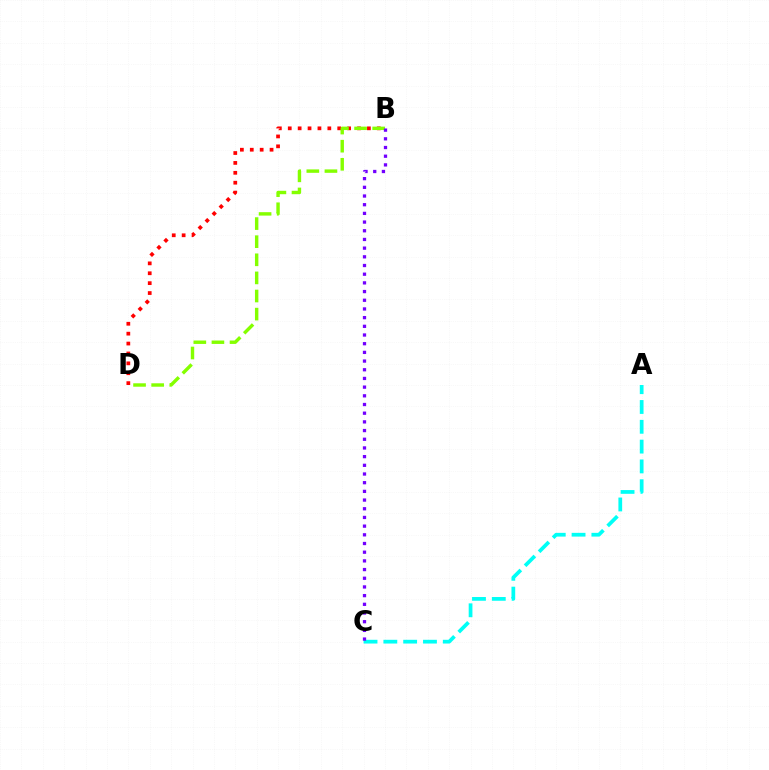{('B', 'D'): [{'color': '#ff0000', 'line_style': 'dotted', 'thickness': 2.69}, {'color': '#84ff00', 'line_style': 'dashed', 'thickness': 2.46}], ('A', 'C'): [{'color': '#00fff6', 'line_style': 'dashed', 'thickness': 2.69}], ('B', 'C'): [{'color': '#7200ff', 'line_style': 'dotted', 'thickness': 2.36}]}